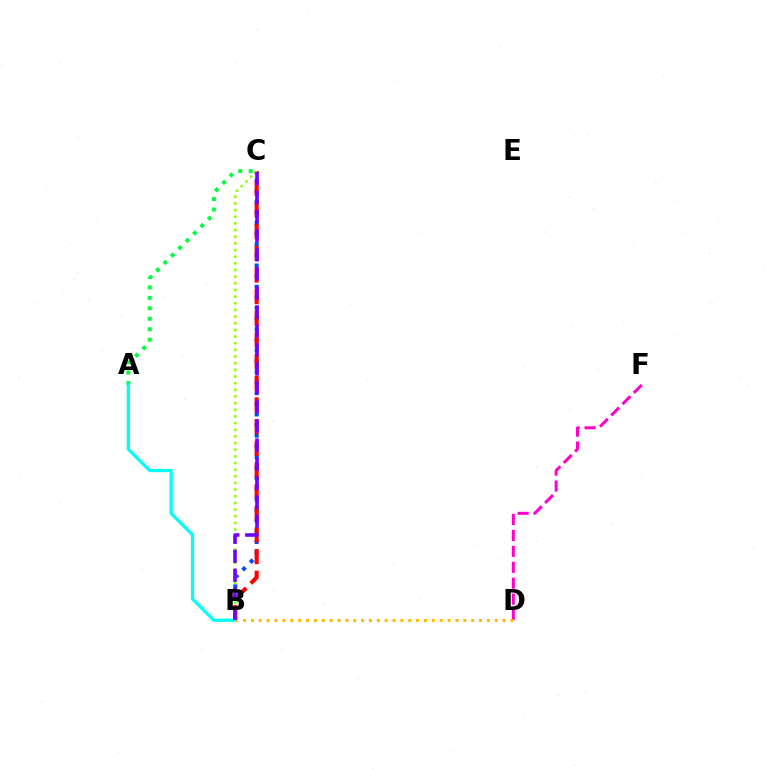{('A', 'C'): [{'color': '#00ff39', 'line_style': 'dotted', 'thickness': 2.84}], ('B', 'C'): [{'color': '#004bff', 'line_style': 'dotted', 'thickness': 2.89}, {'color': '#ff0000', 'line_style': 'dashed', 'thickness': 2.94}, {'color': '#84ff00', 'line_style': 'dotted', 'thickness': 1.81}, {'color': '#7200ff', 'line_style': 'dashed', 'thickness': 2.58}], ('D', 'F'): [{'color': '#ff00cf', 'line_style': 'dashed', 'thickness': 2.16}], ('A', 'B'): [{'color': '#00fff6', 'line_style': 'solid', 'thickness': 2.34}], ('B', 'D'): [{'color': '#ffbd00', 'line_style': 'dotted', 'thickness': 2.14}]}